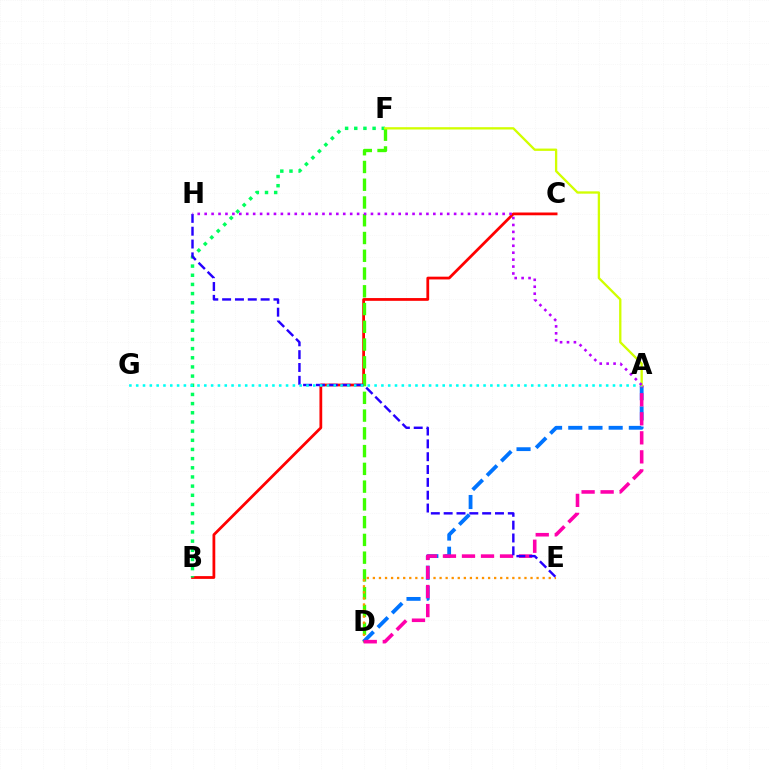{('B', 'C'): [{'color': '#ff0000', 'line_style': 'solid', 'thickness': 1.99}], ('D', 'F'): [{'color': '#3dff00', 'line_style': 'dashed', 'thickness': 2.41}], ('D', 'E'): [{'color': '#ff9400', 'line_style': 'dotted', 'thickness': 1.65}], ('A', 'D'): [{'color': '#0074ff', 'line_style': 'dashed', 'thickness': 2.74}, {'color': '#ff00ac', 'line_style': 'dashed', 'thickness': 2.59}], ('B', 'F'): [{'color': '#00ff5c', 'line_style': 'dotted', 'thickness': 2.49}], ('E', 'H'): [{'color': '#2500ff', 'line_style': 'dashed', 'thickness': 1.74}], ('A', 'G'): [{'color': '#00fff6', 'line_style': 'dotted', 'thickness': 1.85}], ('A', 'F'): [{'color': '#d1ff00', 'line_style': 'solid', 'thickness': 1.67}], ('A', 'H'): [{'color': '#b900ff', 'line_style': 'dotted', 'thickness': 1.88}]}